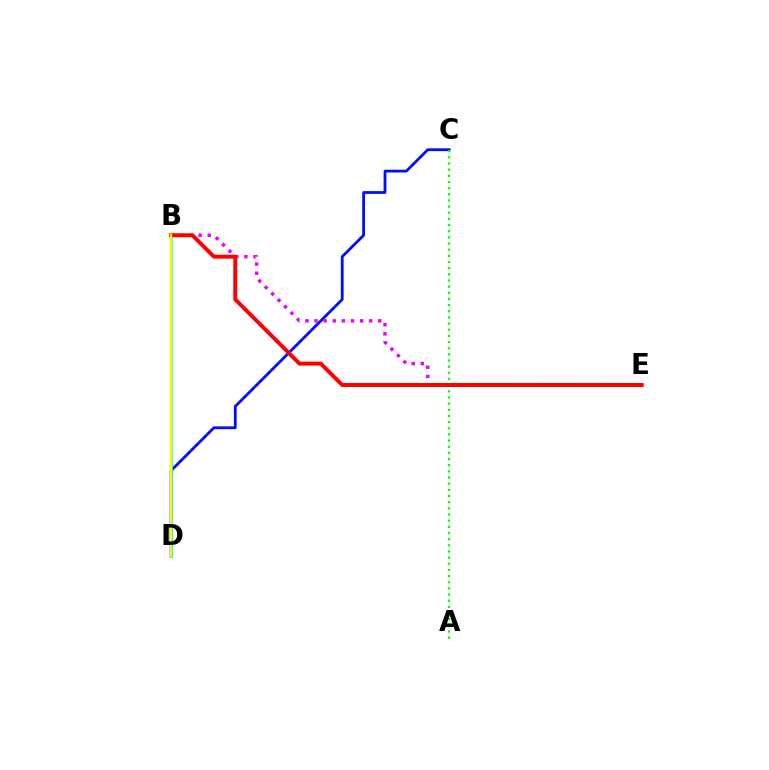{('C', 'D'): [{'color': '#0010ff', 'line_style': 'solid', 'thickness': 2.02}], ('B', 'E'): [{'color': '#ee00ff', 'line_style': 'dotted', 'thickness': 2.47}, {'color': '#ff0000', 'line_style': 'solid', 'thickness': 2.85}], ('B', 'D'): [{'color': '#00fff6', 'line_style': 'solid', 'thickness': 1.96}, {'color': '#fcf500', 'line_style': 'solid', 'thickness': 1.77}], ('A', 'C'): [{'color': '#08ff00', 'line_style': 'dotted', 'thickness': 1.67}]}